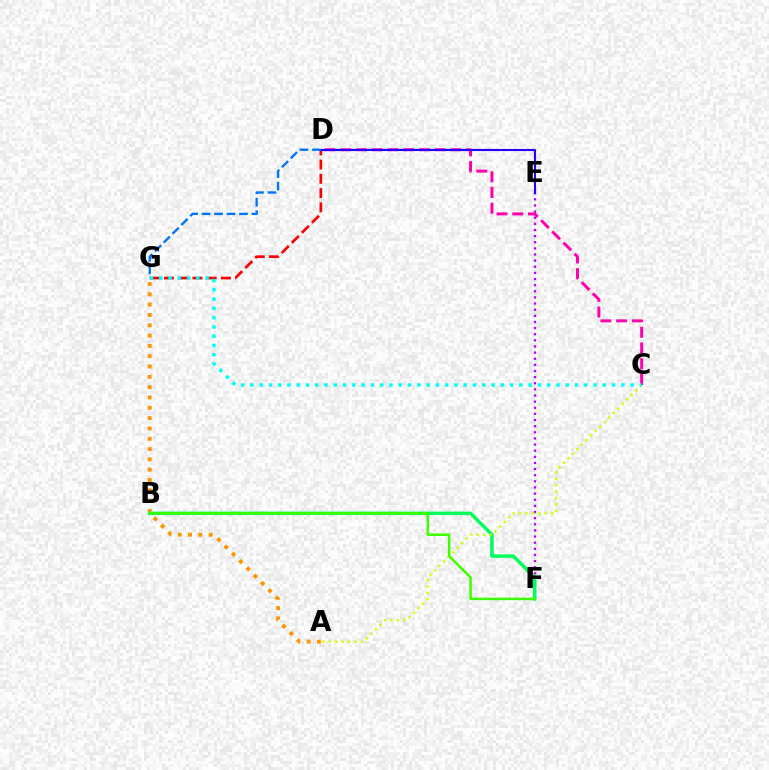{('C', 'D'): [{'color': '#ff00ac', 'line_style': 'dashed', 'thickness': 2.14}], ('D', 'G'): [{'color': '#ff0000', 'line_style': 'dashed', 'thickness': 1.93}, {'color': '#0074ff', 'line_style': 'dashed', 'thickness': 1.69}], ('E', 'F'): [{'color': '#b900ff', 'line_style': 'dotted', 'thickness': 1.67}], ('A', 'G'): [{'color': '#ff9400', 'line_style': 'dotted', 'thickness': 2.8}], ('D', 'E'): [{'color': '#2500ff', 'line_style': 'solid', 'thickness': 1.5}], ('B', 'F'): [{'color': '#00ff5c', 'line_style': 'solid', 'thickness': 2.5}, {'color': '#3dff00', 'line_style': 'solid', 'thickness': 1.8}], ('A', 'C'): [{'color': '#d1ff00', 'line_style': 'dotted', 'thickness': 1.74}], ('C', 'G'): [{'color': '#00fff6', 'line_style': 'dotted', 'thickness': 2.52}]}